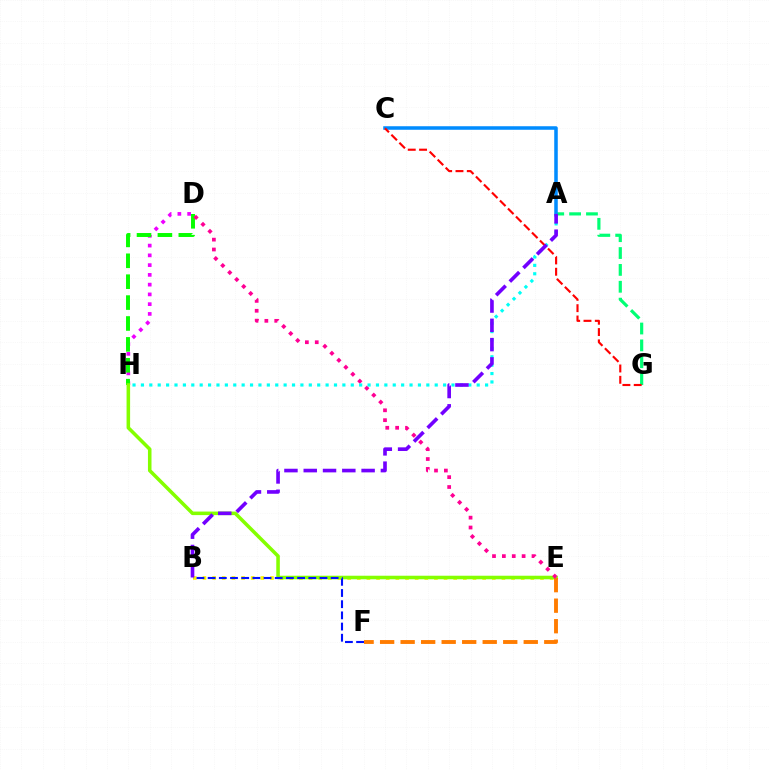{('D', 'H'): [{'color': '#ee00ff', 'line_style': 'dotted', 'thickness': 2.65}, {'color': '#08ff00', 'line_style': 'dashed', 'thickness': 2.84}], ('B', 'E'): [{'color': '#fcf500', 'line_style': 'dotted', 'thickness': 2.62}], ('E', 'H'): [{'color': '#84ff00', 'line_style': 'solid', 'thickness': 2.55}], ('E', 'F'): [{'color': '#ff7c00', 'line_style': 'dashed', 'thickness': 2.79}], ('A', 'G'): [{'color': '#00ff74', 'line_style': 'dashed', 'thickness': 2.29}], ('A', 'C'): [{'color': '#008cff', 'line_style': 'solid', 'thickness': 2.54}], ('D', 'E'): [{'color': '#ff0094', 'line_style': 'dotted', 'thickness': 2.68}], ('A', 'H'): [{'color': '#00fff6', 'line_style': 'dotted', 'thickness': 2.28}], ('C', 'G'): [{'color': '#ff0000', 'line_style': 'dashed', 'thickness': 1.54}], ('B', 'F'): [{'color': '#0010ff', 'line_style': 'dashed', 'thickness': 1.52}], ('A', 'B'): [{'color': '#7200ff', 'line_style': 'dashed', 'thickness': 2.62}]}